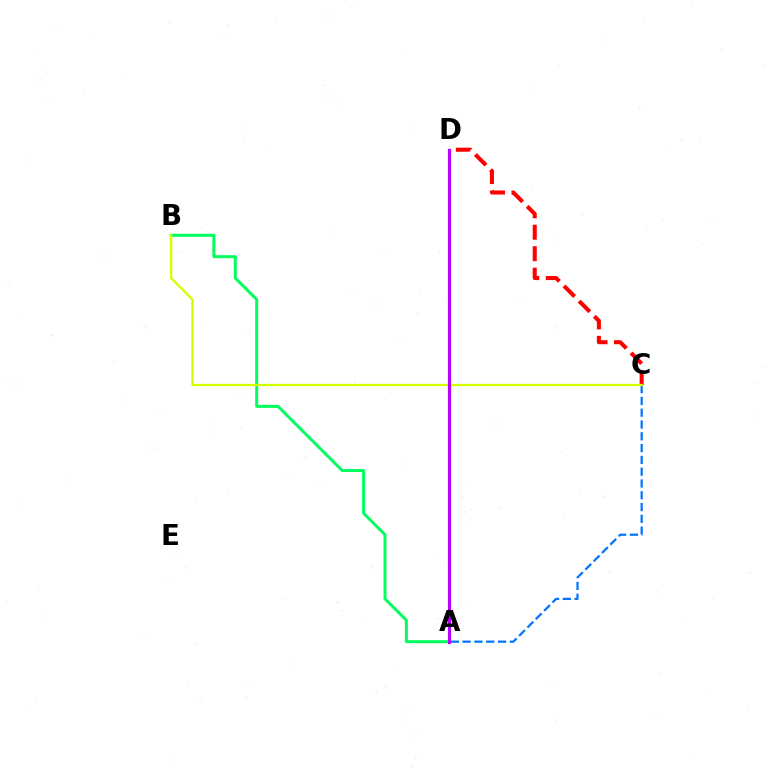{('A', 'C'): [{'color': '#0074ff', 'line_style': 'dashed', 'thickness': 1.6}], ('C', 'D'): [{'color': '#ff0000', 'line_style': 'dashed', 'thickness': 2.92}], ('A', 'B'): [{'color': '#00ff5c', 'line_style': 'solid', 'thickness': 2.14}], ('B', 'C'): [{'color': '#d1ff00', 'line_style': 'solid', 'thickness': 1.65}], ('A', 'D'): [{'color': '#b900ff', 'line_style': 'solid', 'thickness': 2.28}]}